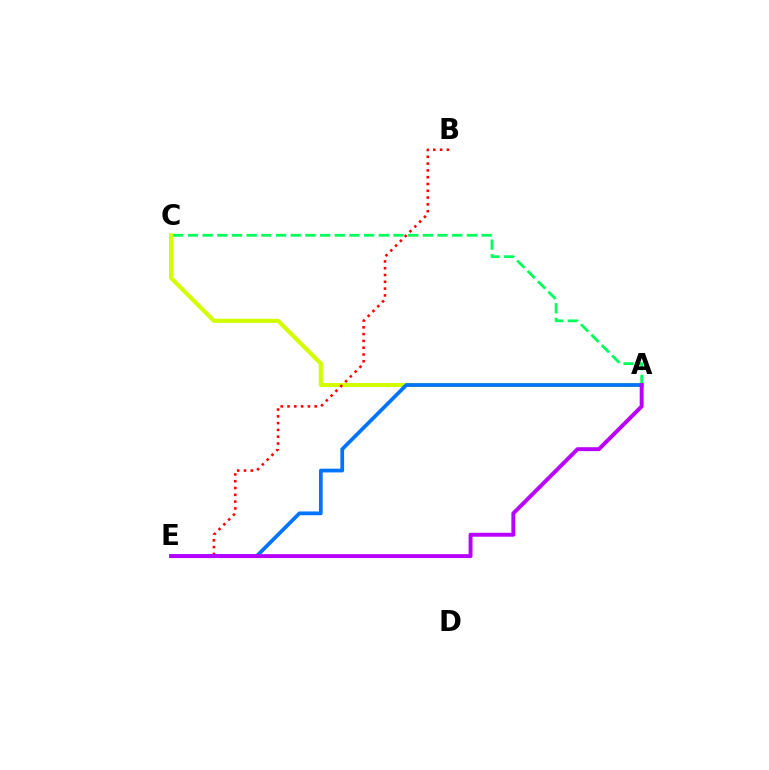{('A', 'C'): [{'color': '#d1ff00', 'line_style': 'solid', 'thickness': 2.95}, {'color': '#00ff5c', 'line_style': 'dashed', 'thickness': 1.99}], ('B', 'E'): [{'color': '#ff0000', 'line_style': 'dotted', 'thickness': 1.85}], ('A', 'E'): [{'color': '#0074ff', 'line_style': 'solid', 'thickness': 2.69}, {'color': '#b900ff', 'line_style': 'solid', 'thickness': 2.83}]}